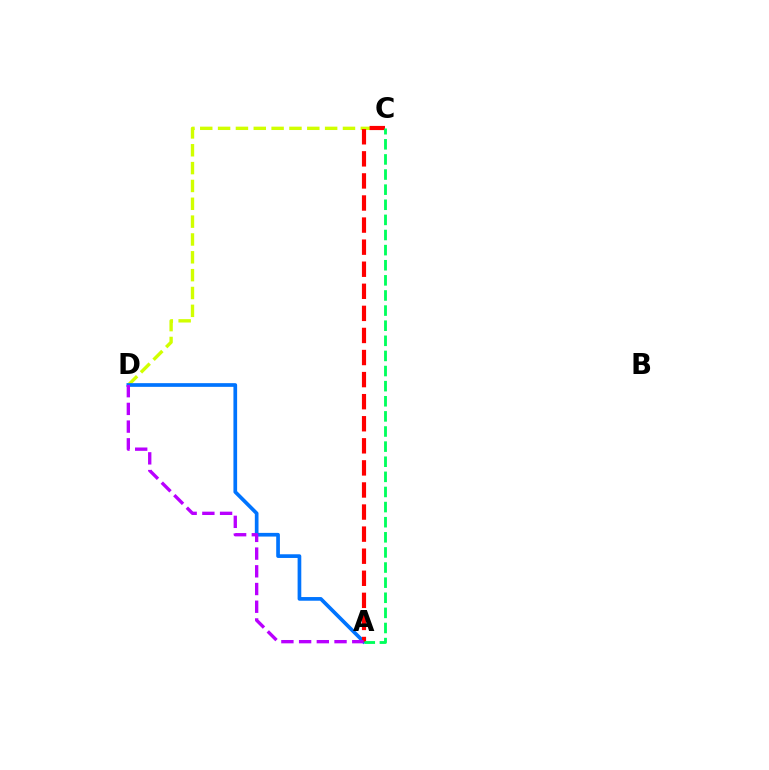{('C', 'D'): [{'color': '#d1ff00', 'line_style': 'dashed', 'thickness': 2.42}], ('A', 'D'): [{'color': '#0074ff', 'line_style': 'solid', 'thickness': 2.65}, {'color': '#b900ff', 'line_style': 'dashed', 'thickness': 2.41}], ('A', 'C'): [{'color': '#ff0000', 'line_style': 'dashed', 'thickness': 3.0}, {'color': '#00ff5c', 'line_style': 'dashed', 'thickness': 2.05}]}